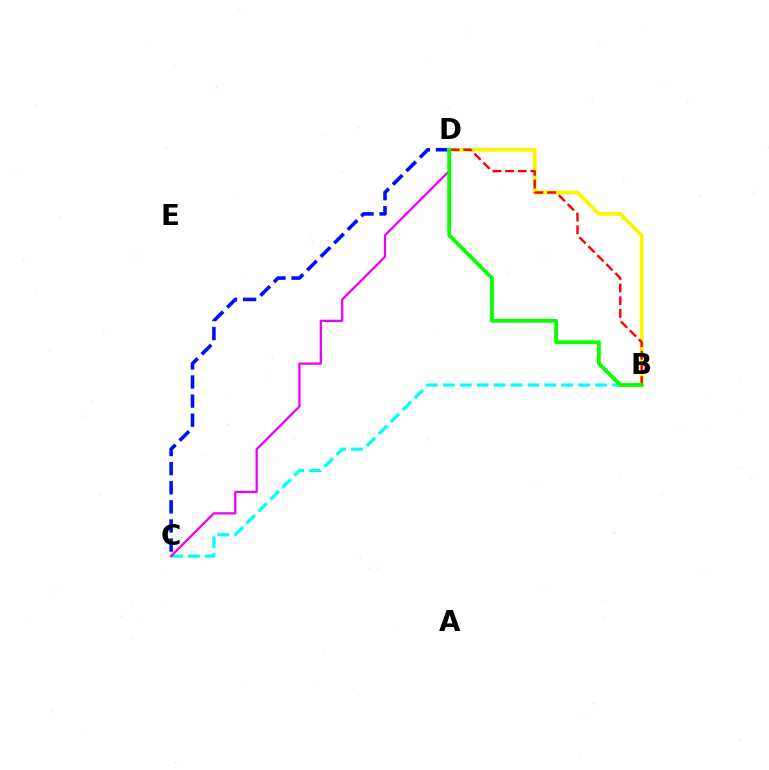{('B', 'C'): [{'color': '#00fff6', 'line_style': 'dashed', 'thickness': 2.3}], ('C', 'D'): [{'color': '#0010ff', 'line_style': 'dashed', 'thickness': 2.6}, {'color': '#ee00ff', 'line_style': 'solid', 'thickness': 1.64}], ('B', 'D'): [{'color': '#fcf500', 'line_style': 'solid', 'thickness': 2.71}, {'color': '#ff0000', 'line_style': 'dashed', 'thickness': 1.72}, {'color': '#08ff00', 'line_style': 'solid', 'thickness': 2.74}]}